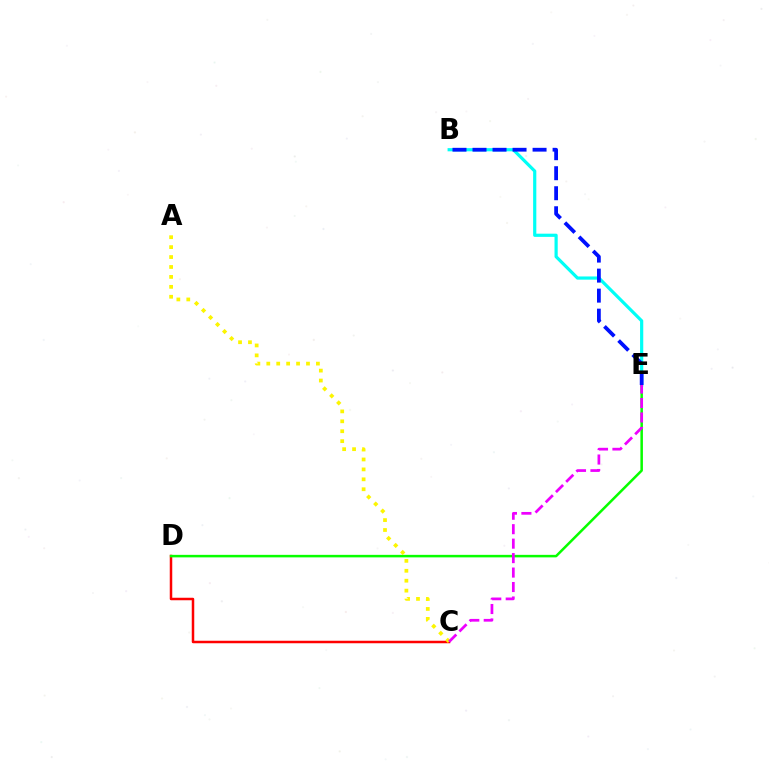{('B', 'E'): [{'color': '#00fff6', 'line_style': 'solid', 'thickness': 2.3}, {'color': '#0010ff', 'line_style': 'dashed', 'thickness': 2.72}], ('C', 'D'): [{'color': '#ff0000', 'line_style': 'solid', 'thickness': 1.8}], ('D', 'E'): [{'color': '#08ff00', 'line_style': 'solid', 'thickness': 1.81}], ('A', 'C'): [{'color': '#fcf500', 'line_style': 'dotted', 'thickness': 2.7}], ('C', 'E'): [{'color': '#ee00ff', 'line_style': 'dashed', 'thickness': 1.96}]}